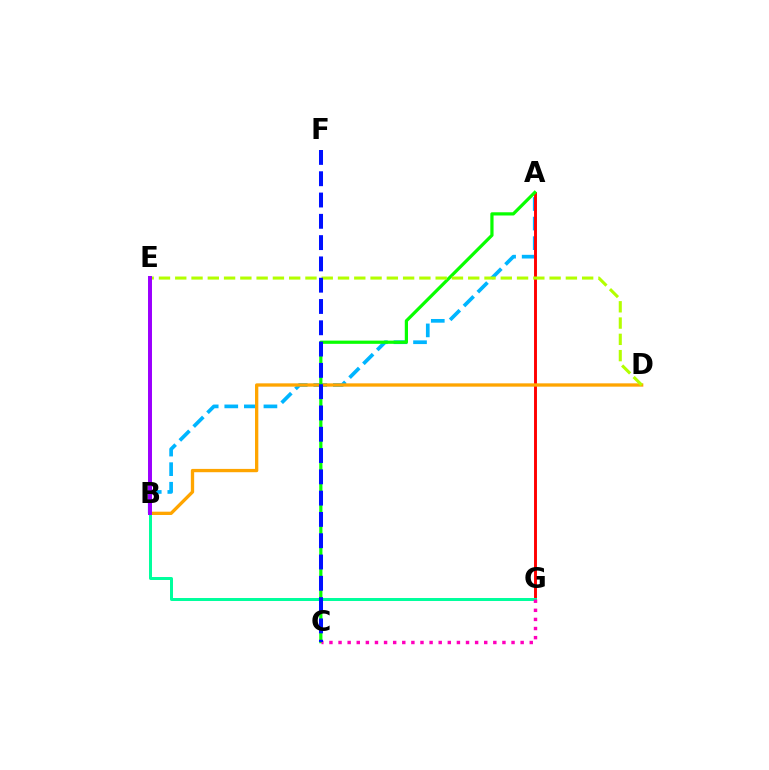{('A', 'B'): [{'color': '#00b5ff', 'line_style': 'dashed', 'thickness': 2.66}], ('A', 'G'): [{'color': '#ff0000', 'line_style': 'solid', 'thickness': 2.1}], ('B', 'D'): [{'color': '#ffa500', 'line_style': 'solid', 'thickness': 2.38}], ('B', 'G'): [{'color': '#00ff9d', 'line_style': 'solid', 'thickness': 2.15}], ('A', 'C'): [{'color': '#08ff00', 'line_style': 'solid', 'thickness': 2.32}], ('D', 'E'): [{'color': '#b3ff00', 'line_style': 'dashed', 'thickness': 2.21}], ('B', 'E'): [{'color': '#9b00ff', 'line_style': 'solid', 'thickness': 2.86}], ('C', 'G'): [{'color': '#ff00bd', 'line_style': 'dotted', 'thickness': 2.47}], ('C', 'F'): [{'color': '#0010ff', 'line_style': 'dashed', 'thickness': 2.89}]}